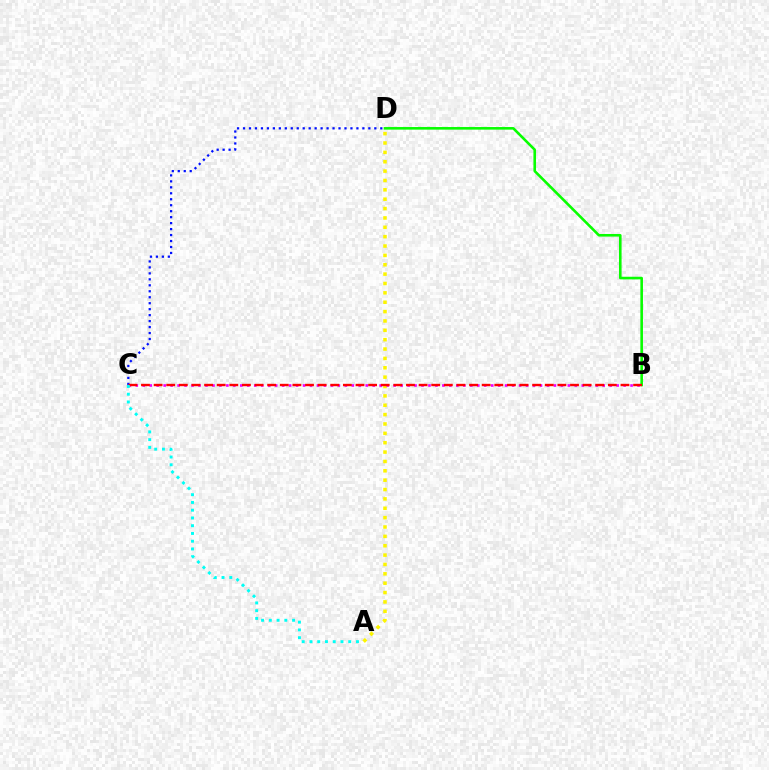{('A', 'D'): [{'color': '#fcf500', 'line_style': 'dotted', 'thickness': 2.54}], ('C', 'D'): [{'color': '#0010ff', 'line_style': 'dotted', 'thickness': 1.62}], ('B', 'C'): [{'color': '#ee00ff', 'line_style': 'dotted', 'thickness': 1.89}, {'color': '#ff0000', 'line_style': 'dashed', 'thickness': 1.71}], ('B', 'D'): [{'color': '#08ff00', 'line_style': 'solid', 'thickness': 1.87}], ('A', 'C'): [{'color': '#00fff6', 'line_style': 'dotted', 'thickness': 2.11}]}